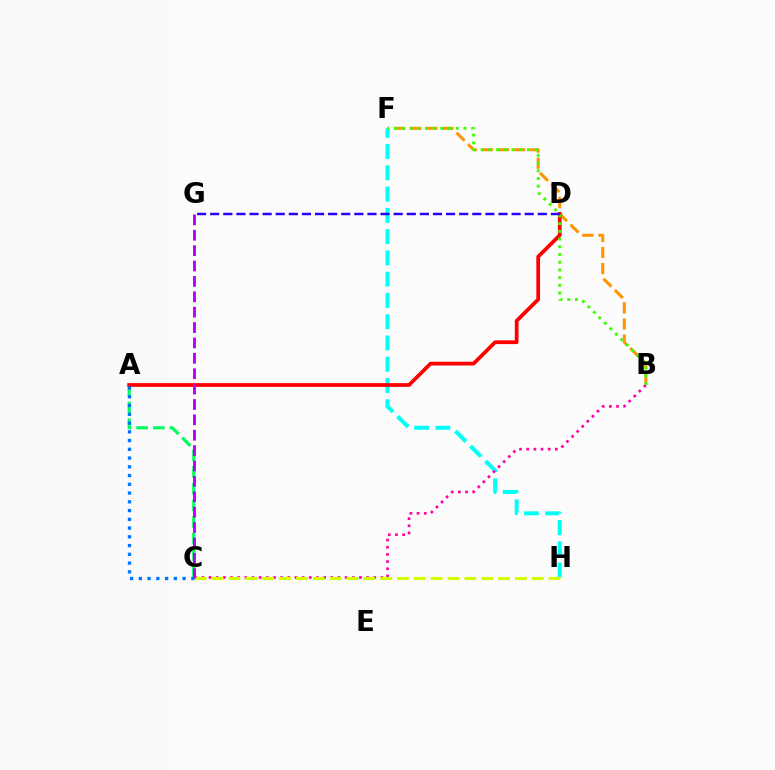{('F', 'H'): [{'color': '#00fff6', 'line_style': 'dashed', 'thickness': 2.89}], ('A', 'C'): [{'color': '#00ff5c', 'line_style': 'dashed', 'thickness': 2.26}, {'color': '#0074ff', 'line_style': 'dotted', 'thickness': 2.38}], ('B', 'F'): [{'color': '#ff9400', 'line_style': 'dashed', 'thickness': 2.19}, {'color': '#3dff00', 'line_style': 'dotted', 'thickness': 2.1}], ('A', 'D'): [{'color': '#ff0000', 'line_style': 'solid', 'thickness': 2.69}], ('B', 'C'): [{'color': '#ff00ac', 'line_style': 'dotted', 'thickness': 1.95}], ('C', 'H'): [{'color': '#d1ff00', 'line_style': 'dashed', 'thickness': 2.29}], ('C', 'G'): [{'color': '#b900ff', 'line_style': 'dashed', 'thickness': 2.09}], ('D', 'G'): [{'color': '#2500ff', 'line_style': 'dashed', 'thickness': 1.78}]}